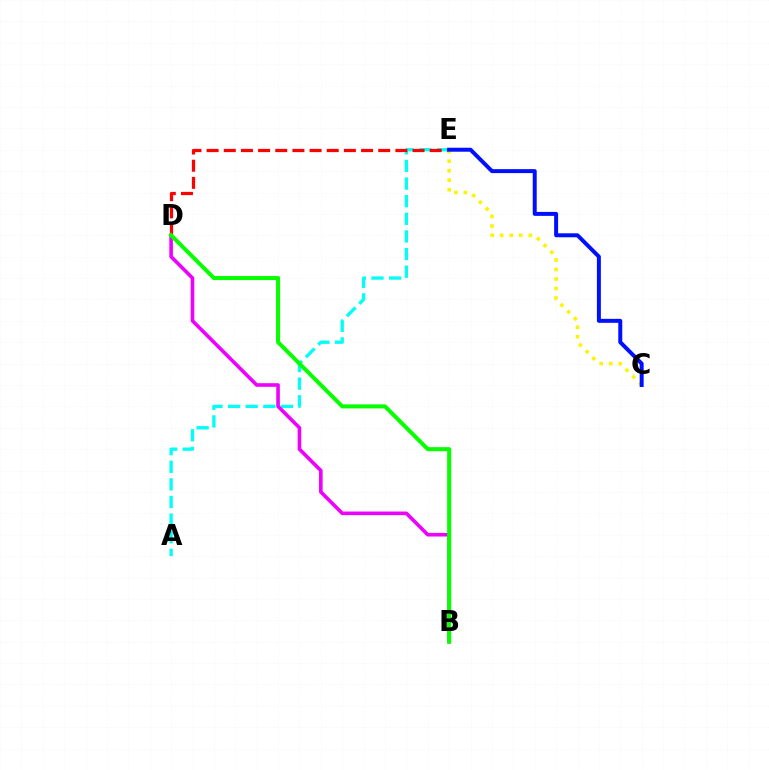{('A', 'E'): [{'color': '#00fff6', 'line_style': 'dashed', 'thickness': 2.39}], ('B', 'D'): [{'color': '#ee00ff', 'line_style': 'solid', 'thickness': 2.59}, {'color': '#08ff00', 'line_style': 'solid', 'thickness': 2.9}], ('D', 'E'): [{'color': '#ff0000', 'line_style': 'dashed', 'thickness': 2.33}], ('C', 'E'): [{'color': '#fcf500', 'line_style': 'dotted', 'thickness': 2.58}, {'color': '#0010ff', 'line_style': 'solid', 'thickness': 2.86}]}